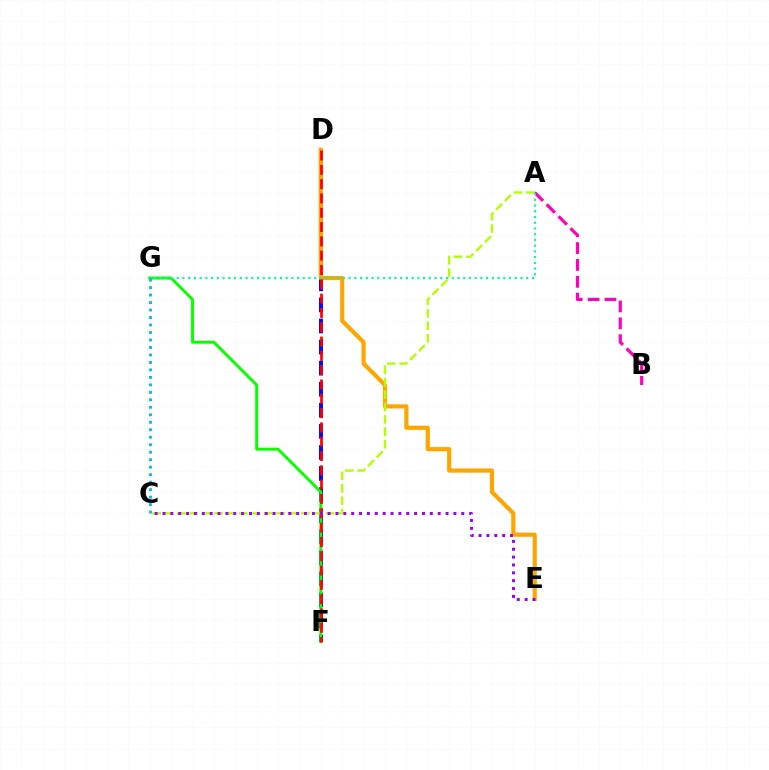{('D', 'F'): [{'color': '#0010ff', 'line_style': 'dashed', 'thickness': 2.86}, {'color': '#ff0000', 'line_style': 'dashed', 'thickness': 1.94}], ('A', 'B'): [{'color': '#ff00bd', 'line_style': 'dashed', 'thickness': 2.29}], ('D', 'E'): [{'color': '#ffa500', 'line_style': 'solid', 'thickness': 2.99}], ('F', 'G'): [{'color': '#08ff00', 'line_style': 'solid', 'thickness': 2.11}], ('A', 'C'): [{'color': '#b3ff00', 'line_style': 'dashed', 'thickness': 1.68}], ('C', 'G'): [{'color': '#00b5ff', 'line_style': 'dotted', 'thickness': 2.03}], ('A', 'G'): [{'color': '#00ff9d', 'line_style': 'dotted', 'thickness': 1.56}], ('C', 'E'): [{'color': '#9b00ff', 'line_style': 'dotted', 'thickness': 2.14}]}